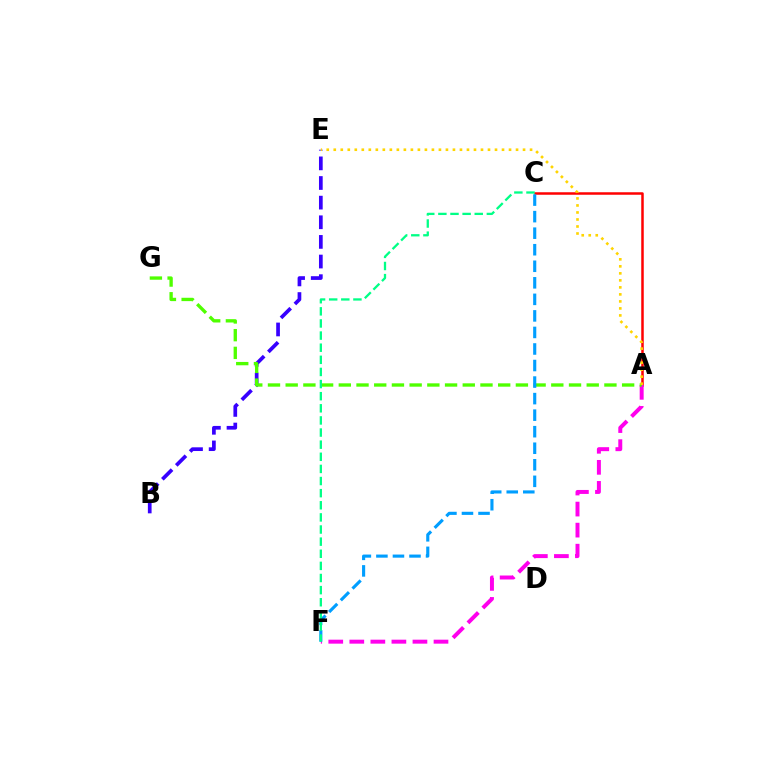{('B', 'E'): [{'color': '#3700ff', 'line_style': 'dashed', 'thickness': 2.67}], ('A', 'C'): [{'color': '#ff0000', 'line_style': 'solid', 'thickness': 1.8}], ('A', 'F'): [{'color': '#ff00ed', 'line_style': 'dashed', 'thickness': 2.86}], ('A', 'G'): [{'color': '#4fff00', 'line_style': 'dashed', 'thickness': 2.41}], ('C', 'F'): [{'color': '#009eff', 'line_style': 'dashed', 'thickness': 2.25}, {'color': '#00ff86', 'line_style': 'dashed', 'thickness': 1.65}], ('A', 'E'): [{'color': '#ffd500', 'line_style': 'dotted', 'thickness': 1.9}]}